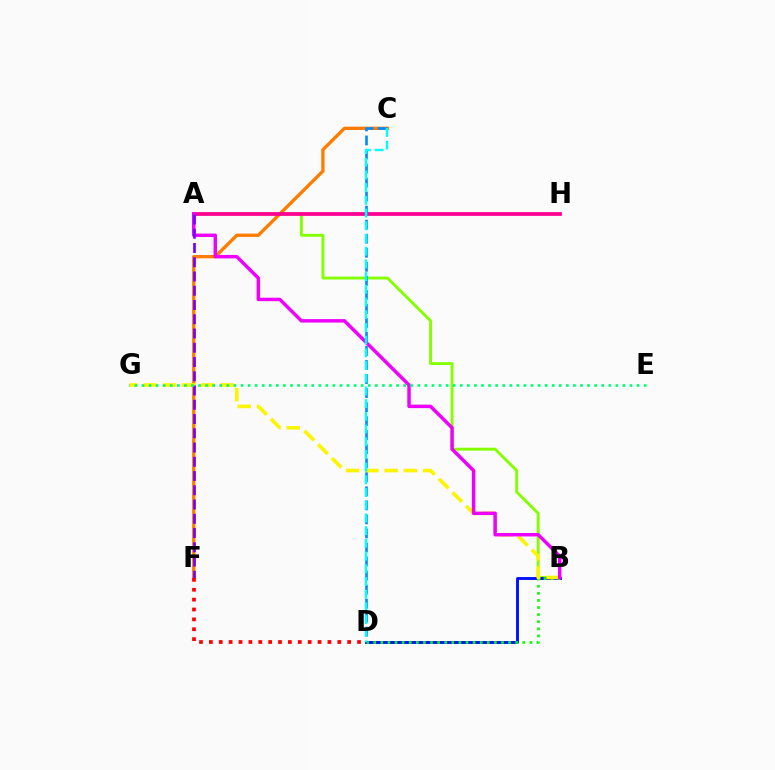{('C', 'F'): [{'color': '#ff7c00', 'line_style': 'solid', 'thickness': 2.4}], ('A', 'B'): [{'color': '#84ff00', 'line_style': 'solid', 'thickness': 2.07}, {'color': '#ee00ff', 'line_style': 'solid', 'thickness': 2.49}], ('B', 'D'): [{'color': '#0010ff', 'line_style': 'solid', 'thickness': 2.08}, {'color': '#08ff00', 'line_style': 'dotted', 'thickness': 1.93}], ('B', 'G'): [{'color': '#fcf500', 'line_style': 'dashed', 'thickness': 2.62}], ('A', 'H'): [{'color': '#ff0094', 'line_style': 'solid', 'thickness': 2.7}], ('C', 'D'): [{'color': '#008cff', 'line_style': 'dashed', 'thickness': 1.91}, {'color': '#00fff6', 'line_style': 'dashed', 'thickness': 1.73}], ('A', 'F'): [{'color': '#7200ff', 'line_style': 'dashed', 'thickness': 1.94}], ('E', 'G'): [{'color': '#00ff74', 'line_style': 'dotted', 'thickness': 1.92}], ('D', 'F'): [{'color': '#ff0000', 'line_style': 'dotted', 'thickness': 2.68}]}